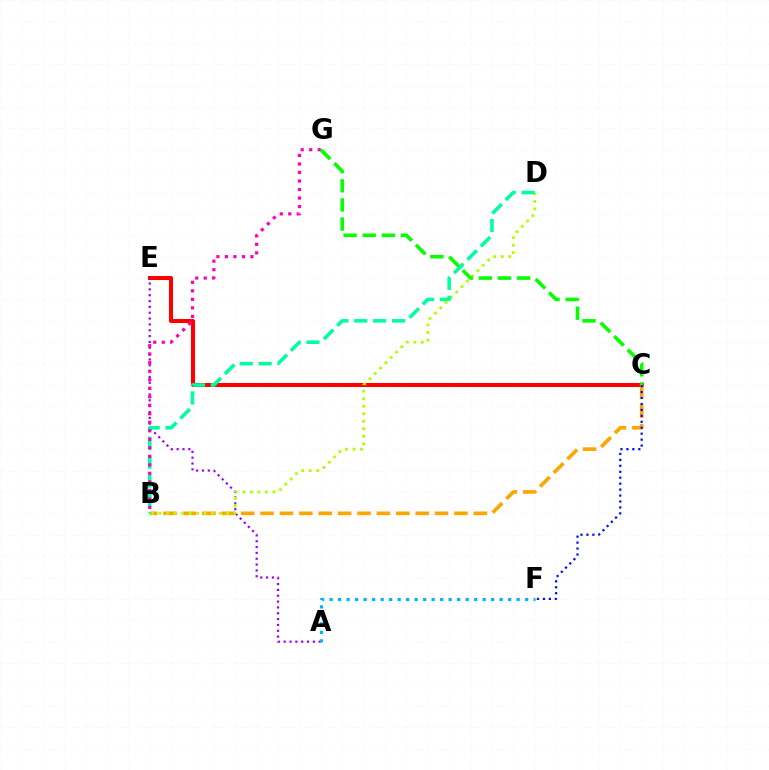{('C', 'E'): [{'color': '#ff0000', 'line_style': 'solid', 'thickness': 2.91}], ('B', 'C'): [{'color': '#ffa500', 'line_style': 'dashed', 'thickness': 2.63}], ('A', 'E'): [{'color': '#9b00ff', 'line_style': 'dotted', 'thickness': 1.59}], ('A', 'F'): [{'color': '#00b5ff', 'line_style': 'dotted', 'thickness': 2.31}], ('B', 'D'): [{'color': '#b3ff00', 'line_style': 'dotted', 'thickness': 2.04}, {'color': '#00ff9d', 'line_style': 'dashed', 'thickness': 2.57}], ('C', 'F'): [{'color': '#0010ff', 'line_style': 'dotted', 'thickness': 1.62}], ('B', 'G'): [{'color': '#ff00bd', 'line_style': 'dotted', 'thickness': 2.31}], ('C', 'G'): [{'color': '#08ff00', 'line_style': 'dashed', 'thickness': 2.6}]}